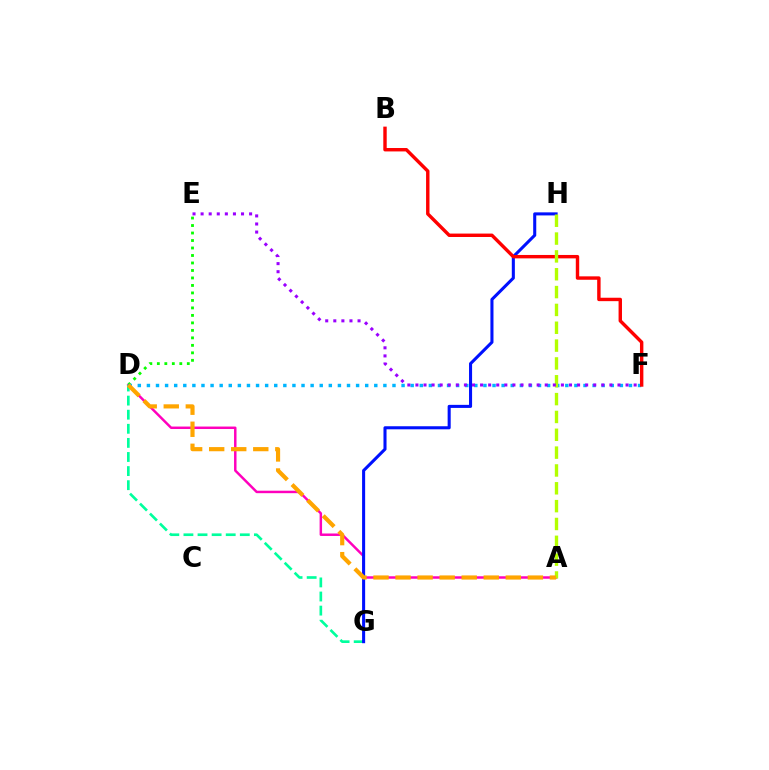{('A', 'D'): [{'color': '#ff00bd', 'line_style': 'solid', 'thickness': 1.78}, {'color': '#ffa500', 'line_style': 'dashed', 'thickness': 3.0}], ('D', 'G'): [{'color': '#00ff9d', 'line_style': 'dashed', 'thickness': 1.91}], ('D', 'E'): [{'color': '#08ff00', 'line_style': 'dotted', 'thickness': 2.03}], ('D', 'F'): [{'color': '#00b5ff', 'line_style': 'dotted', 'thickness': 2.47}], ('G', 'H'): [{'color': '#0010ff', 'line_style': 'solid', 'thickness': 2.2}], ('B', 'F'): [{'color': '#ff0000', 'line_style': 'solid', 'thickness': 2.46}], ('A', 'H'): [{'color': '#b3ff00', 'line_style': 'dashed', 'thickness': 2.42}], ('E', 'F'): [{'color': '#9b00ff', 'line_style': 'dotted', 'thickness': 2.2}]}